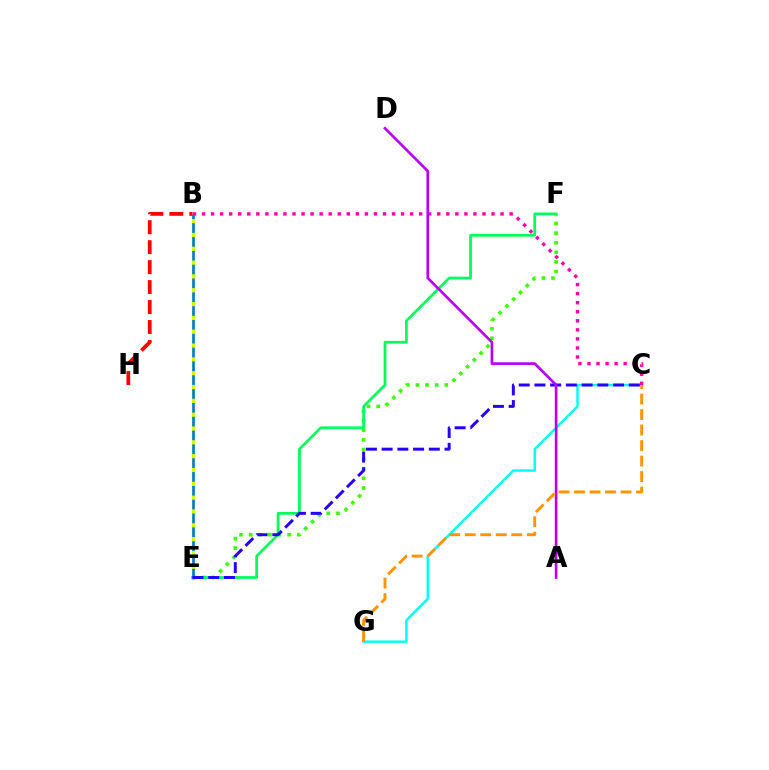{('B', 'E'): [{'color': '#d1ff00', 'line_style': 'solid', 'thickness': 2.29}, {'color': '#0074ff', 'line_style': 'dashed', 'thickness': 1.88}], ('E', 'F'): [{'color': '#3dff00', 'line_style': 'dotted', 'thickness': 2.61}, {'color': '#00ff5c', 'line_style': 'solid', 'thickness': 1.98}], ('B', 'H'): [{'color': '#ff0000', 'line_style': 'dashed', 'thickness': 2.71}], ('C', 'G'): [{'color': '#00fff6', 'line_style': 'solid', 'thickness': 1.76}, {'color': '#ff9400', 'line_style': 'dashed', 'thickness': 2.11}], ('B', 'C'): [{'color': '#ff00ac', 'line_style': 'dotted', 'thickness': 2.46}], ('C', 'E'): [{'color': '#2500ff', 'line_style': 'dashed', 'thickness': 2.14}], ('A', 'D'): [{'color': '#b900ff', 'line_style': 'solid', 'thickness': 1.93}]}